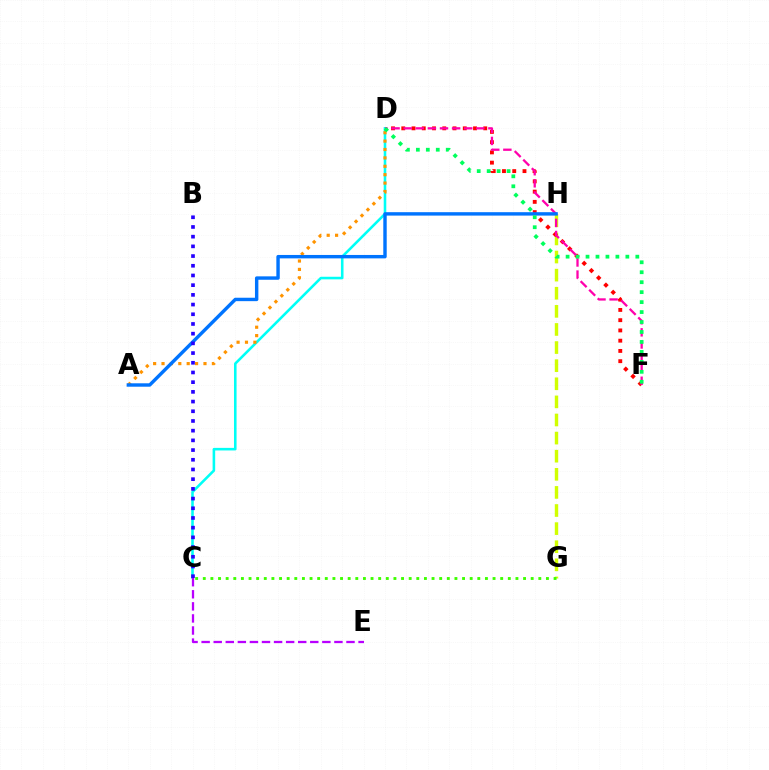{('C', 'D'): [{'color': '#00fff6', 'line_style': 'solid', 'thickness': 1.86}], ('G', 'H'): [{'color': '#d1ff00', 'line_style': 'dashed', 'thickness': 2.46}], ('A', 'D'): [{'color': '#ff9400', 'line_style': 'dotted', 'thickness': 2.28}], ('C', 'E'): [{'color': '#b900ff', 'line_style': 'dashed', 'thickness': 1.64}], ('C', 'G'): [{'color': '#3dff00', 'line_style': 'dotted', 'thickness': 2.07}], ('D', 'F'): [{'color': '#ff0000', 'line_style': 'dotted', 'thickness': 2.78}, {'color': '#ff00ac', 'line_style': 'dashed', 'thickness': 1.64}, {'color': '#00ff5c', 'line_style': 'dotted', 'thickness': 2.71}], ('A', 'H'): [{'color': '#0074ff', 'line_style': 'solid', 'thickness': 2.46}], ('B', 'C'): [{'color': '#2500ff', 'line_style': 'dotted', 'thickness': 2.64}]}